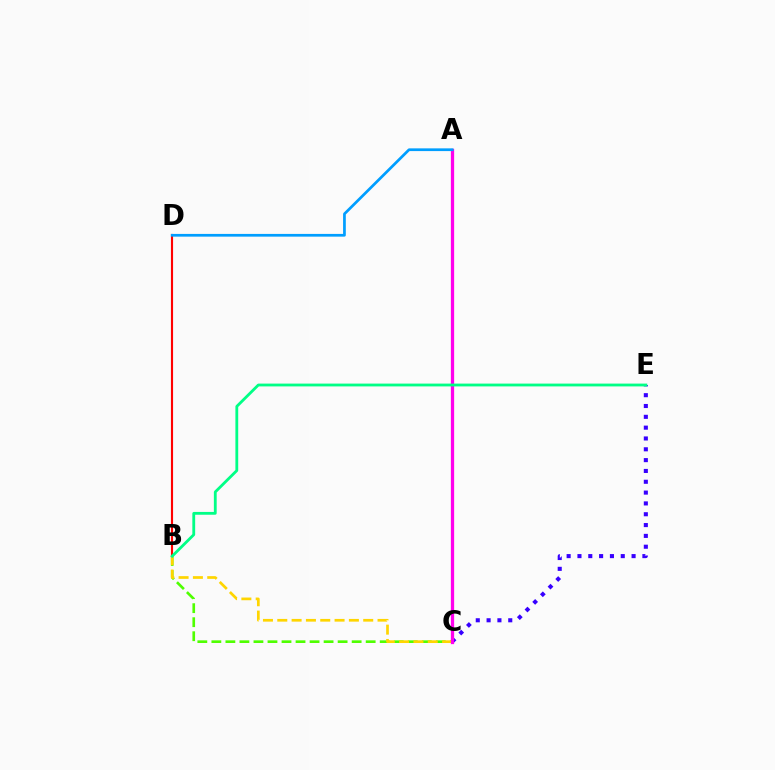{('B', 'C'): [{'color': '#4fff00', 'line_style': 'dashed', 'thickness': 1.91}, {'color': '#ffd500', 'line_style': 'dashed', 'thickness': 1.95}], ('C', 'E'): [{'color': '#3700ff', 'line_style': 'dotted', 'thickness': 2.94}], ('B', 'D'): [{'color': '#ff0000', 'line_style': 'solid', 'thickness': 1.54}], ('A', 'C'): [{'color': '#ff00ed', 'line_style': 'solid', 'thickness': 2.36}], ('A', 'D'): [{'color': '#009eff', 'line_style': 'solid', 'thickness': 1.96}], ('B', 'E'): [{'color': '#00ff86', 'line_style': 'solid', 'thickness': 2.02}]}